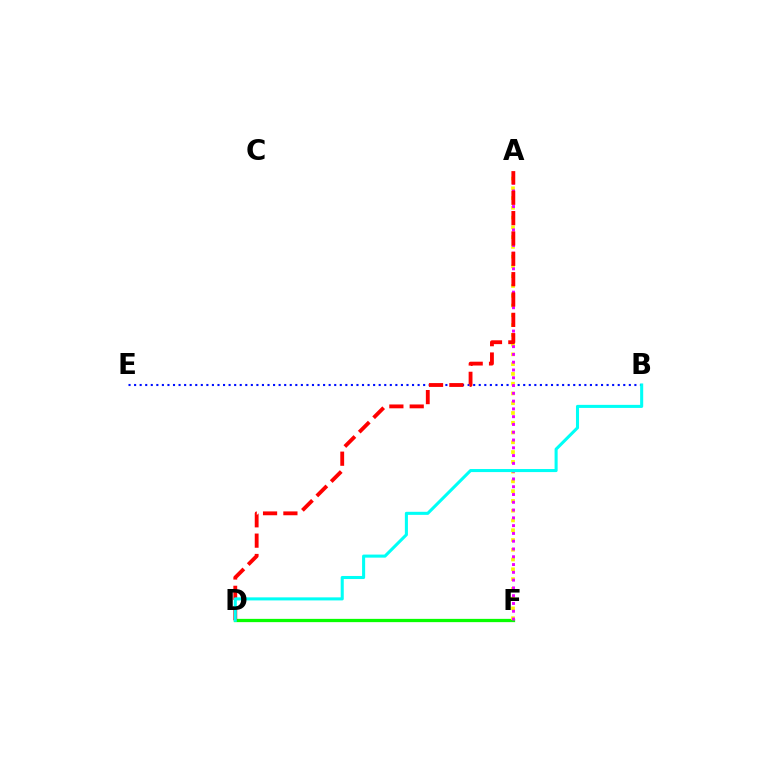{('D', 'F'): [{'color': '#08ff00', 'line_style': 'solid', 'thickness': 2.36}], ('B', 'E'): [{'color': '#0010ff', 'line_style': 'dotted', 'thickness': 1.51}], ('A', 'F'): [{'color': '#fcf500', 'line_style': 'dotted', 'thickness': 2.65}, {'color': '#ee00ff', 'line_style': 'dotted', 'thickness': 2.11}], ('A', 'D'): [{'color': '#ff0000', 'line_style': 'dashed', 'thickness': 2.76}], ('B', 'D'): [{'color': '#00fff6', 'line_style': 'solid', 'thickness': 2.21}]}